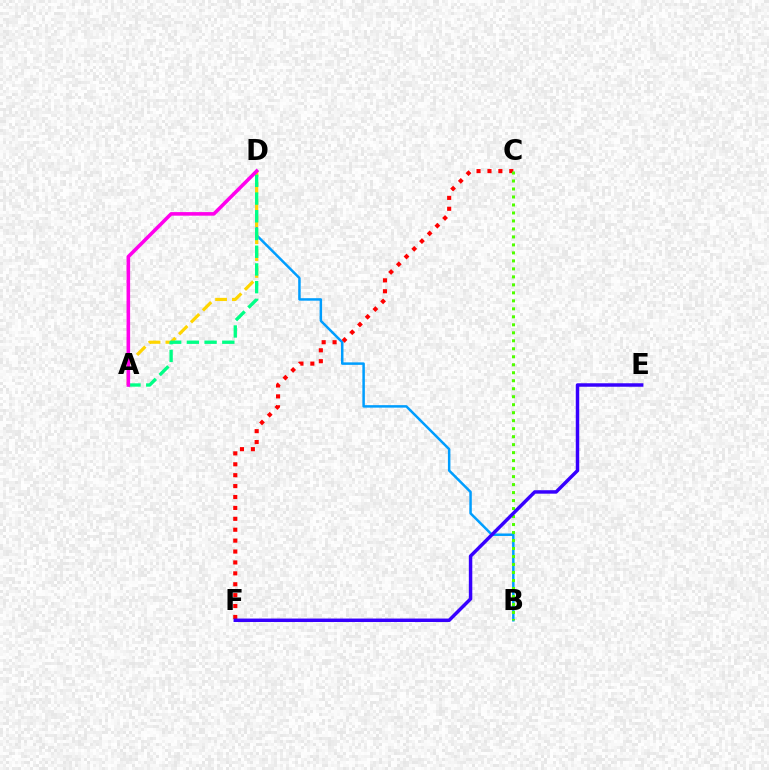{('B', 'D'): [{'color': '#009eff', 'line_style': 'solid', 'thickness': 1.8}], ('C', 'F'): [{'color': '#ff0000', 'line_style': 'dotted', 'thickness': 2.96}], ('B', 'C'): [{'color': '#4fff00', 'line_style': 'dotted', 'thickness': 2.17}], ('A', 'D'): [{'color': '#ffd500', 'line_style': 'dashed', 'thickness': 2.29}, {'color': '#00ff86', 'line_style': 'dashed', 'thickness': 2.41}, {'color': '#ff00ed', 'line_style': 'solid', 'thickness': 2.57}], ('E', 'F'): [{'color': '#3700ff', 'line_style': 'solid', 'thickness': 2.49}]}